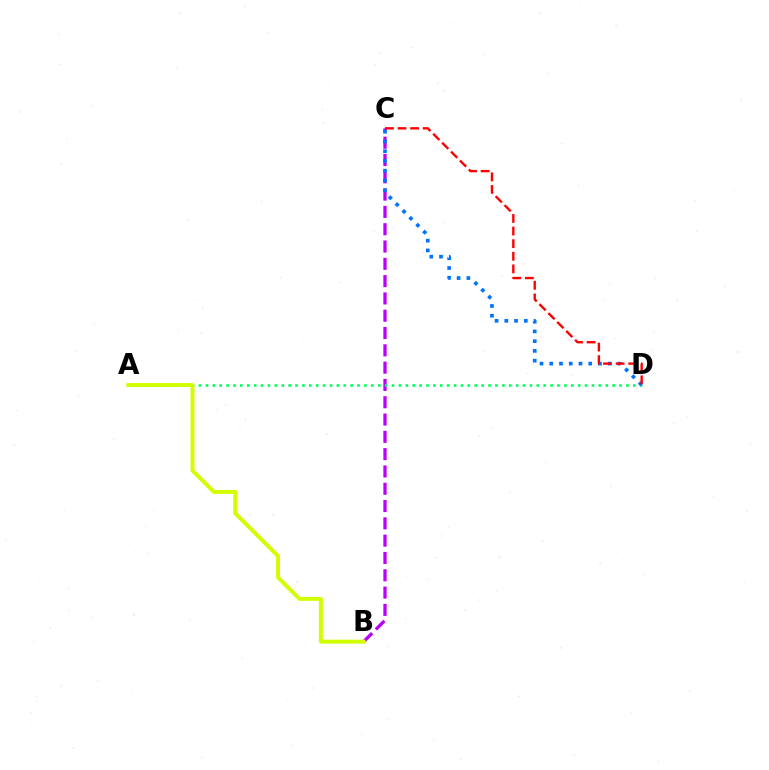{('B', 'C'): [{'color': '#b900ff', 'line_style': 'dashed', 'thickness': 2.35}], ('A', 'D'): [{'color': '#00ff5c', 'line_style': 'dotted', 'thickness': 1.87}], ('A', 'B'): [{'color': '#d1ff00', 'line_style': 'solid', 'thickness': 2.84}], ('C', 'D'): [{'color': '#0074ff', 'line_style': 'dotted', 'thickness': 2.65}, {'color': '#ff0000', 'line_style': 'dashed', 'thickness': 1.71}]}